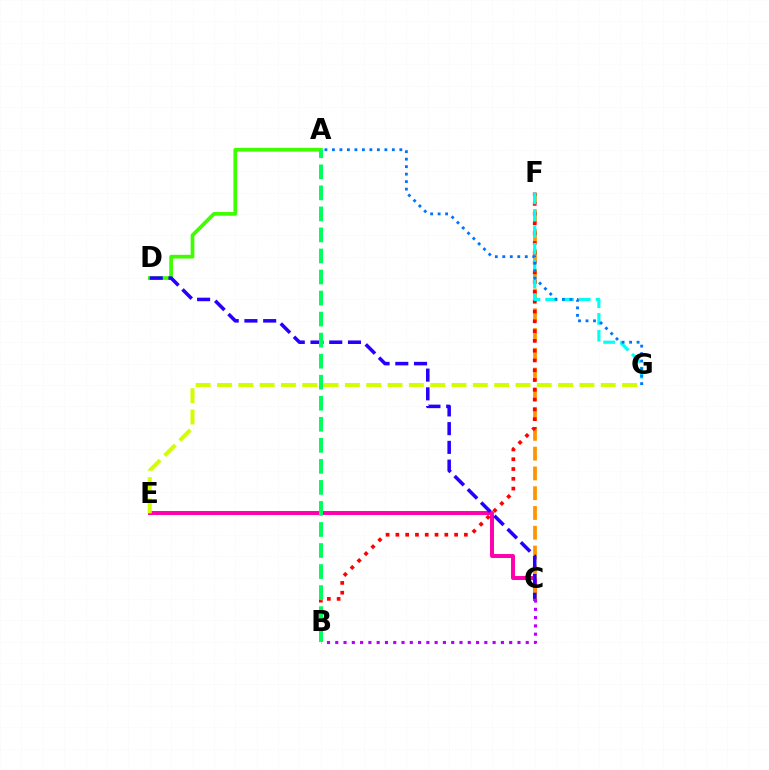{('A', 'D'): [{'color': '#3dff00', 'line_style': 'solid', 'thickness': 2.67}], ('C', 'E'): [{'color': '#ff00ac', 'line_style': 'solid', 'thickness': 2.84}], ('B', 'C'): [{'color': '#b900ff', 'line_style': 'dotted', 'thickness': 2.25}], ('C', 'F'): [{'color': '#ff9400', 'line_style': 'dashed', 'thickness': 2.69}], ('B', 'F'): [{'color': '#ff0000', 'line_style': 'dotted', 'thickness': 2.66}], ('F', 'G'): [{'color': '#00fff6', 'line_style': 'dashed', 'thickness': 2.28}], ('A', 'G'): [{'color': '#0074ff', 'line_style': 'dotted', 'thickness': 2.04}], ('E', 'G'): [{'color': '#d1ff00', 'line_style': 'dashed', 'thickness': 2.9}], ('C', 'D'): [{'color': '#2500ff', 'line_style': 'dashed', 'thickness': 2.54}], ('A', 'B'): [{'color': '#00ff5c', 'line_style': 'dashed', 'thickness': 2.86}]}